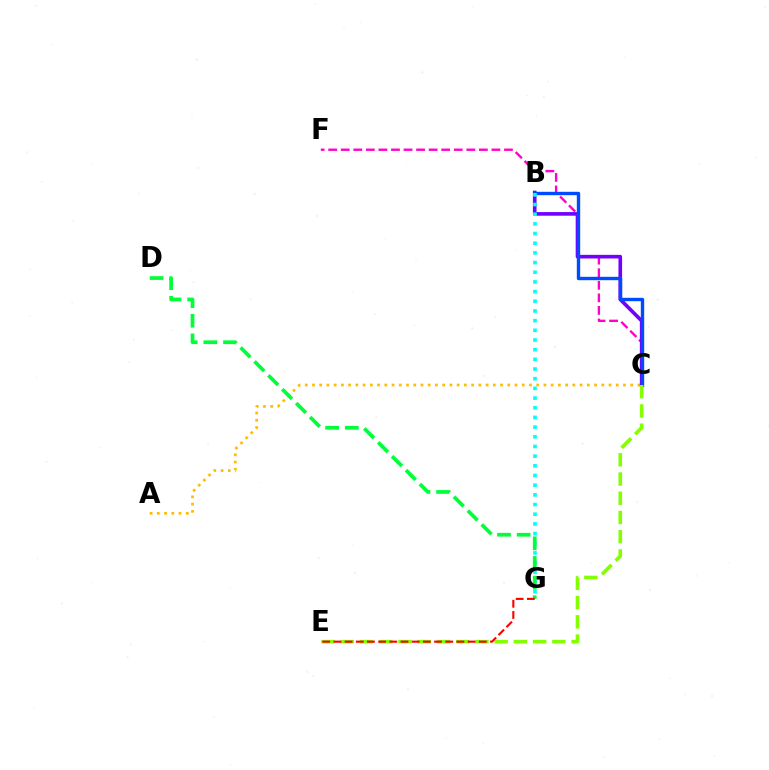{('A', 'C'): [{'color': '#ffbd00', 'line_style': 'dotted', 'thickness': 1.97}], ('C', 'F'): [{'color': '#ff00cf', 'line_style': 'dashed', 'thickness': 1.71}], ('B', 'C'): [{'color': '#7200ff', 'line_style': 'solid', 'thickness': 2.62}, {'color': '#004bff', 'line_style': 'solid', 'thickness': 2.44}], ('B', 'G'): [{'color': '#00fff6', 'line_style': 'dotted', 'thickness': 2.63}], ('C', 'E'): [{'color': '#84ff00', 'line_style': 'dashed', 'thickness': 2.61}], ('D', 'G'): [{'color': '#00ff39', 'line_style': 'dashed', 'thickness': 2.67}], ('E', 'G'): [{'color': '#ff0000', 'line_style': 'dashed', 'thickness': 1.52}]}